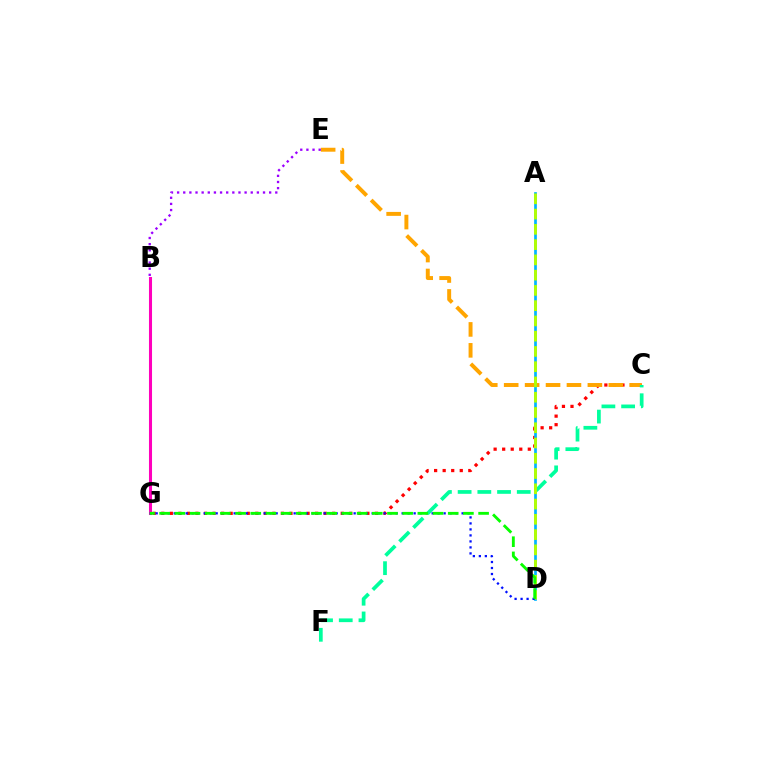{('C', 'G'): [{'color': '#ff0000', 'line_style': 'dotted', 'thickness': 2.32}], ('C', 'E'): [{'color': '#ffa500', 'line_style': 'dashed', 'thickness': 2.84}], ('C', 'F'): [{'color': '#00ff9d', 'line_style': 'dashed', 'thickness': 2.68}], ('A', 'D'): [{'color': '#00b5ff', 'line_style': 'solid', 'thickness': 1.95}, {'color': '#b3ff00', 'line_style': 'dashed', 'thickness': 2.07}], ('B', 'E'): [{'color': '#9b00ff', 'line_style': 'dotted', 'thickness': 1.67}], ('B', 'G'): [{'color': '#ff00bd', 'line_style': 'solid', 'thickness': 2.2}], ('D', 'G'): [{'color': '#0010ff', 'line_style': 'dotted', 'thickness': 1.63}, {'color': '#08ff00', 'line_style': 'dashed', 'thickness': 2.06}]}